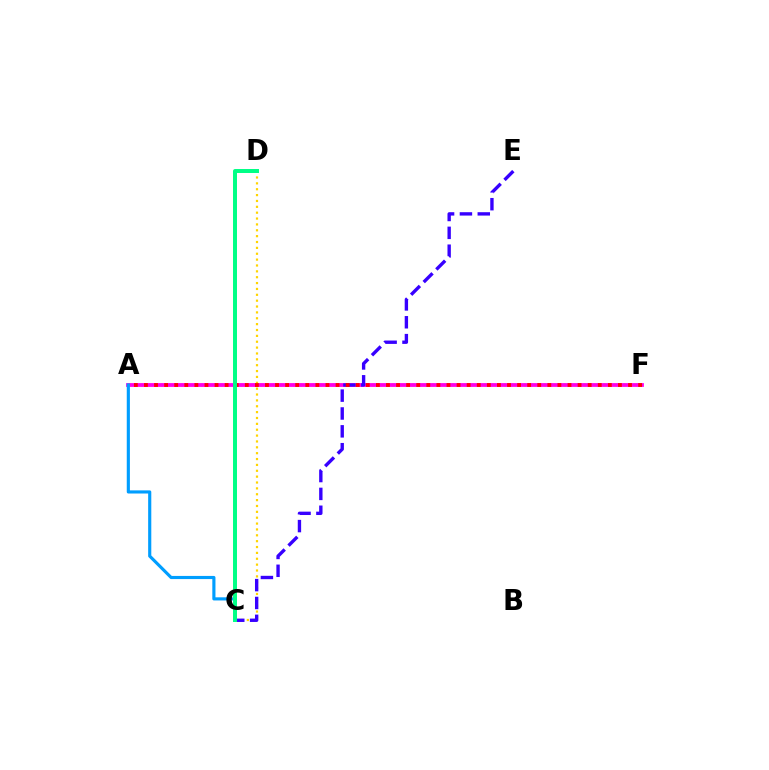{('A', 'F'): [{'color': '#4fff00', 'line_style': 'dotted', 'thickness': 1.79}, {'color': '#ff00ed', 'line_style': 'solid', 'thickness': 2.73}, {'color': '#ff0000', 'line_style': 'dotted', 'thickness': 2.74}], ('C', 'D'): [{'color': '#ffd500', 'line_style': 'dotted', 'thickness': 1.59}, {'color': '#00ff86', 'line_style': 'solid', 'thickness': 2.86}], ('C', 'E'): [{'color': '#3700ff', 'line_style': 'dashed', 'thickness': 2.43}], ('A', 'C'): [{'color': '#009eff', 'line_style': 'solid', 'thickness': 2.26}]}